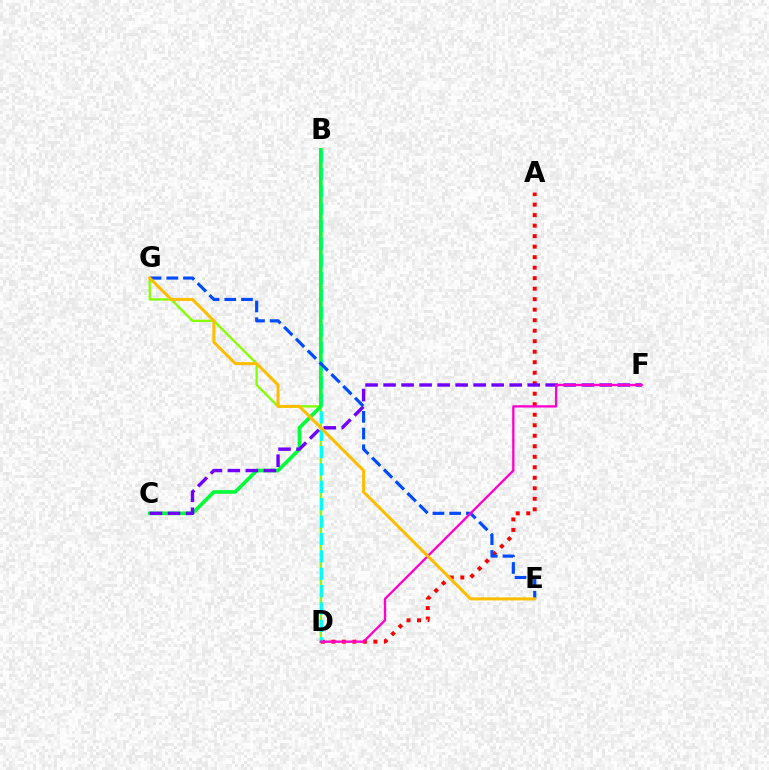{('A', 'D'): [{'color': '#ff0000', 'line_style': 'dotted', 'thickness': 2.85}], ('D', 'G'): [{'color': '#84ff00', 'line_style': 'solid', 'thickness': 1.67}], ('B', 'D'): [{'color': '#00fff6', 'line_style': 'dashed', 'thickness': 2.36}], ('B', 'C'): [{'color': '#00ff39', 'line_style': 'solid', 'thickness': 2.62}], ('C', 'F'): [{'color': '#7200ff', 'line_style': 'dashed', 'thickness': 2.45}], ('E', 'G'): [{'color': '#004bff', 'line_style': 'dashed', 'thickness': 2.27}, {'color': '#ffbd00', 'line_style': 'solid', 'thickness': 2.18}], ('D', 'F'): [{'color': '#ff00cf', 'line_style': 'solid', 'thickness': 1.66}]}